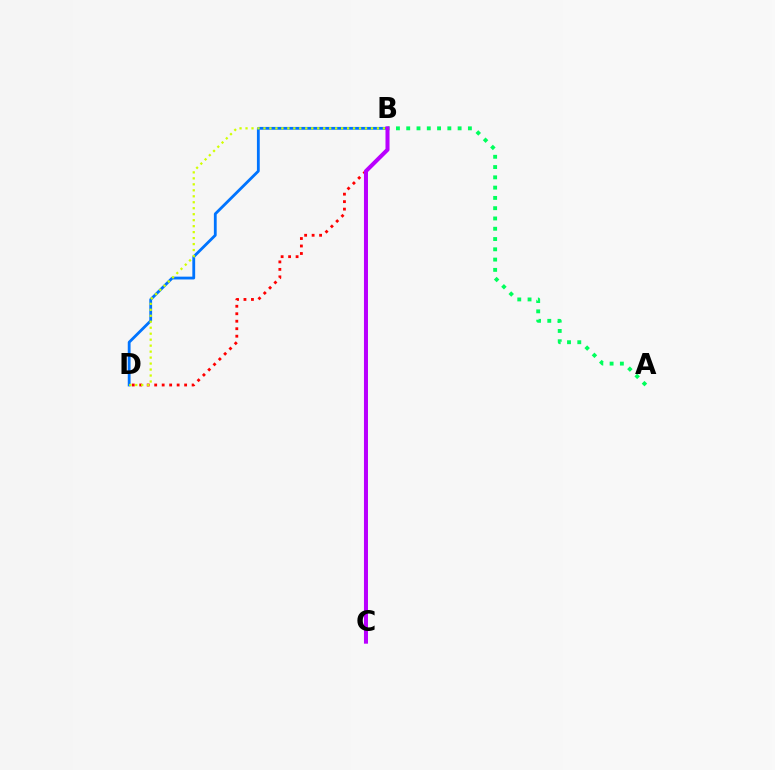{('B', 'D'): [{'color': '#ff0000', 'line_style': 'dotted', 'thickness': 2.03}, {'color': '#0074ff', 'line_style': 'solid', 'thickness': 2.02}, {'color': '#d1ff00', 'line_style': 'dotted', 'thickness': 1.62}], ('A', 'B'): [{'color': '#00ff5c', 'line_style': 'dotted', 'thickness': 2.79}], ('B', 'C'): [{'color': '#b900ff', 'line_style': 'solid', 'thickness': 2.89}]}